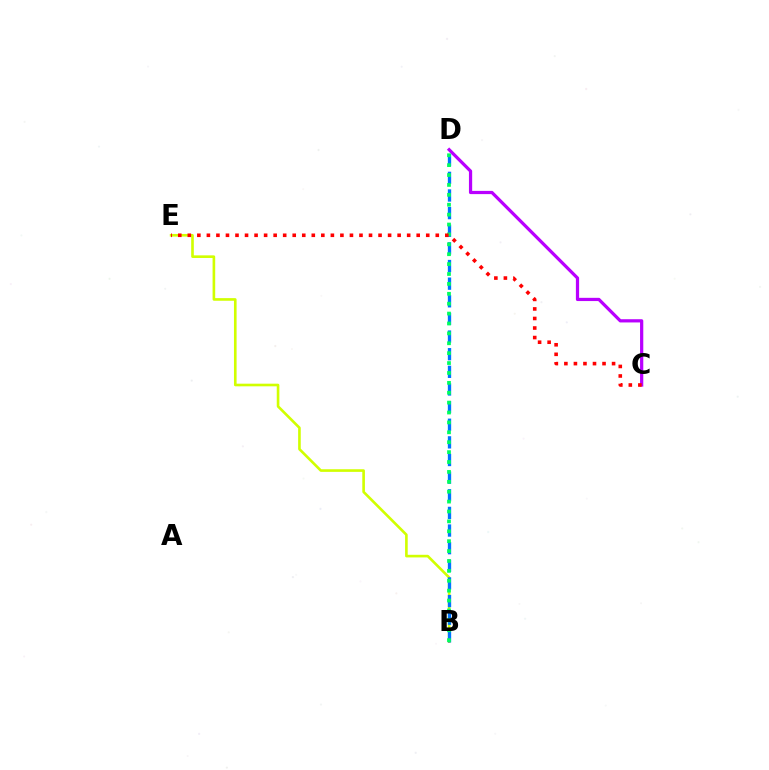{('C', 'D'): [{'color': '#b900ff', 'line_style': 'solid', 'thickness': 2.32}], ('B', 'E'): [{'color': '#d1ff00', 'line_style': 'solid', 'thickness': 1.89}], ('B', 'D'): [{'color': '#0074ff', 'line_style': 'dashed', 'thickness': 2.4}, {'color': '#00ff5c', 'line_style': 'dotted', 'thickness': 2.69}], ('C', 'E'): [{'color': '#ff0000', 'line_style': 'dotted', 'thickness': 2.59}]}